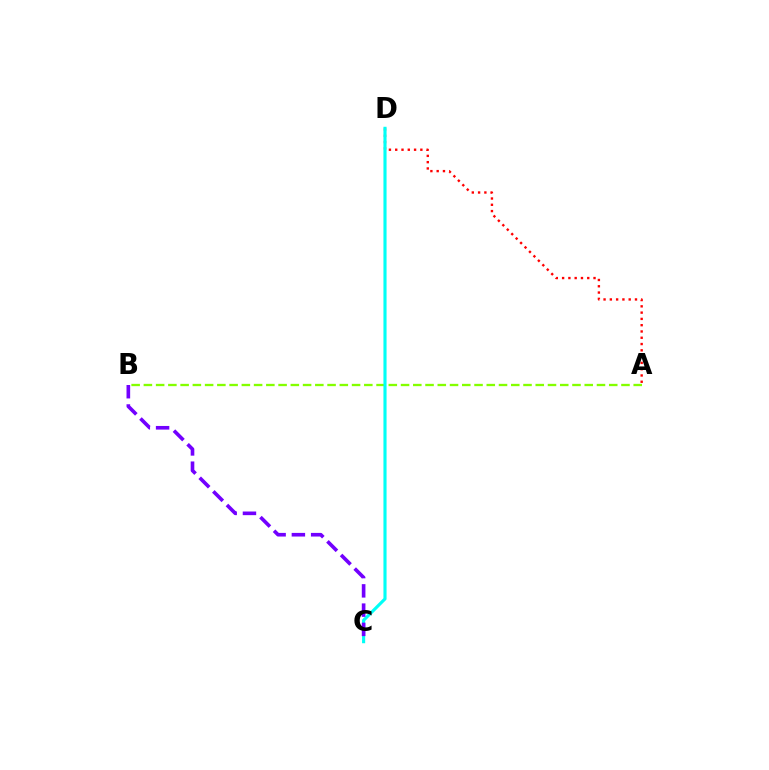{('A', 'B'): [{'color': '#84ff00', 'line_style': 'dashed', 'thickness': 1.66}], ('A', 'D'): [{'color': '#ff0000', 'line_style': 'dotted', 'thickness': 1.71}], ('C', 'D'): [{'color': '#00fff6', 'line_style': 'solid', 'thickness': 2.25}], ('B', 'C'): [{'color': '#7200ff', 'line_style': 'dashed', 'thickness': 2.62}]}